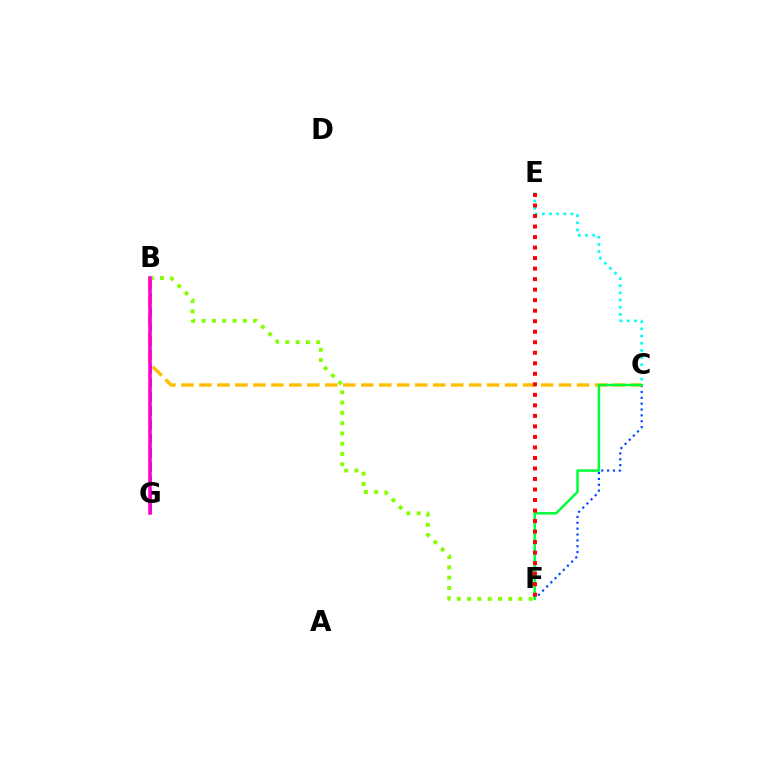{('B', 'G'): [{'color': '#7200ff', 'line_style': 'dashed', 'thickness': 1.9}, {'color': '#ff00cf', 'line_style': 'solid', 'thickness': 2.56}], ('C', 'F'): [{'color': '#004bff', 'line_style': 'dotted', 'thickness': 1.59}, {'color': '#00ff39', 'line_style': 'solid', 'thickness': 1.79}], ('B', 'C'): [{'color': '#ffbd00', 'line_style': 'dashed', 'thickness': 2.44}], ('B', 'F'): [{'color': '#84ff00', 'line_style': 'dotted', 'thickness': 2.79}], ('C', 'E'): [{'color': '#00fff6', 'line_style': 'dotted', 'thickness': 1.95}], ('E', 'F'): [{'color': '#ff0000', 'line_style': 'dotted', 'thickness': 2.86}]}